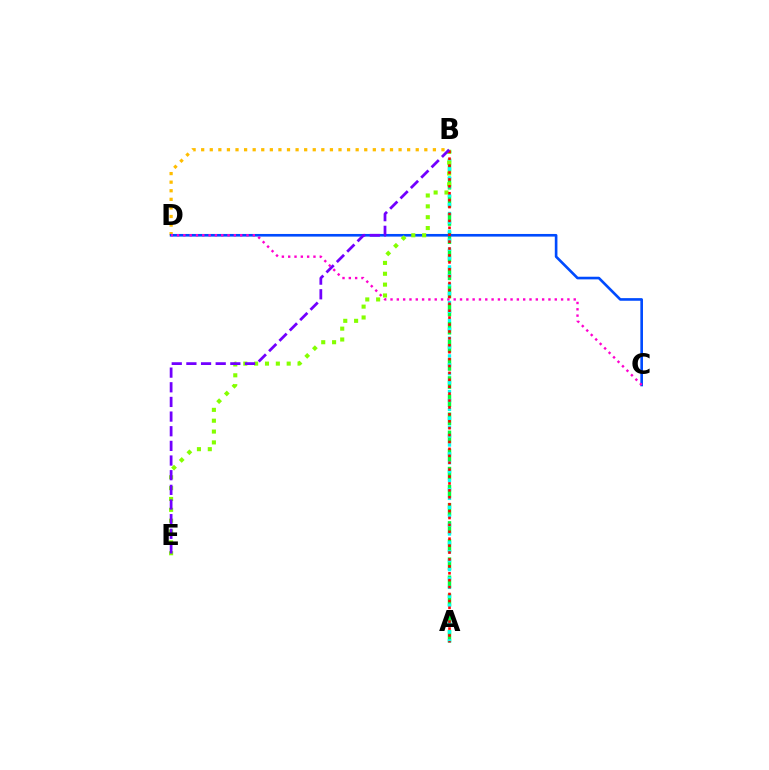{('A', 'B'): [{'color': '#00ff39', 'line_style': 'dashed', 'thickness': 2.46}, {'color': '#00fff6', 'line_style': 'dotted', 'thickness': 2.42}, {'color': '#ff0000', 'line_style': 'dotted', 'thickness': 1.88}], ('B', 'D'): [{'color': '#ffbd00', 'line_style': 'dotted', 'thickness': 2.33}], ('C', 'D'): [{'color': '#004bff', 'line_style': 'solid', 'thickness': 1.9}, {'color': '#ff00cf', 'line_style': 'dotted', 'thickness': 1.72}], ('B', 'E'): [{'color': '#84ff00', 'line_style': 'dotted', 'thickness': 2.95}, {'color': '#7200ff', 'line_style': 'dashed', 'thickness': 1.99}]}